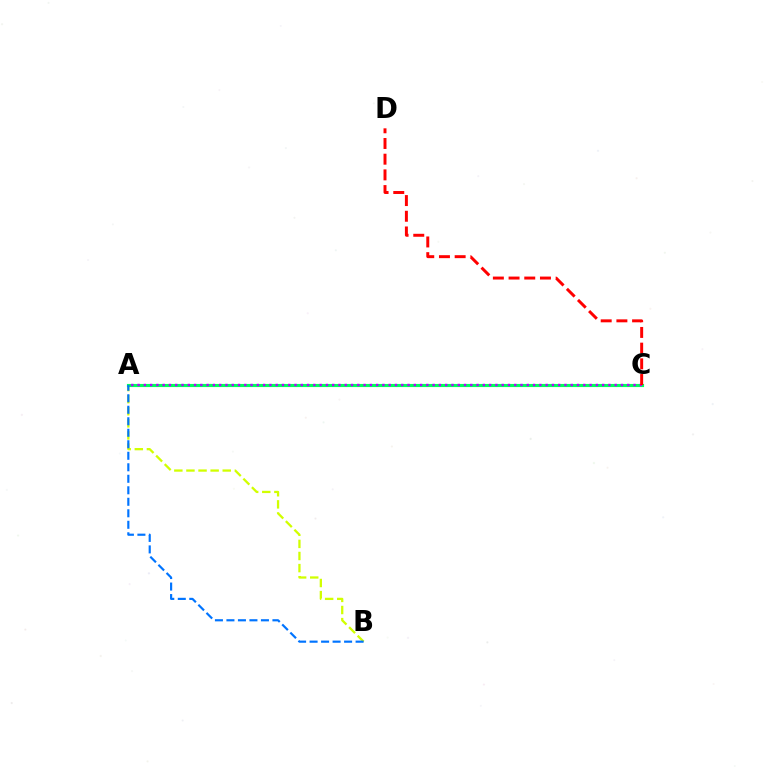{('A', 'B'): [{'color': '#d1ff00', 'line_style': 'dashed', 'thickness': 1.64}, {'color': '#0074ff', 'line_style': 'dashed', 'thickness': 1.56}], ('A', 'C'): [{'color': '#00ff5c', 'line_style': 'solid', 'thickness': 2.26}, {'color': '#b900ff', 'line_style': 'dotted', 'thickness': 1.71}], ('C', 'D'): [{'color': '#ff0000', 'line_style': 'dashed', 'thickness': 2.13}]}